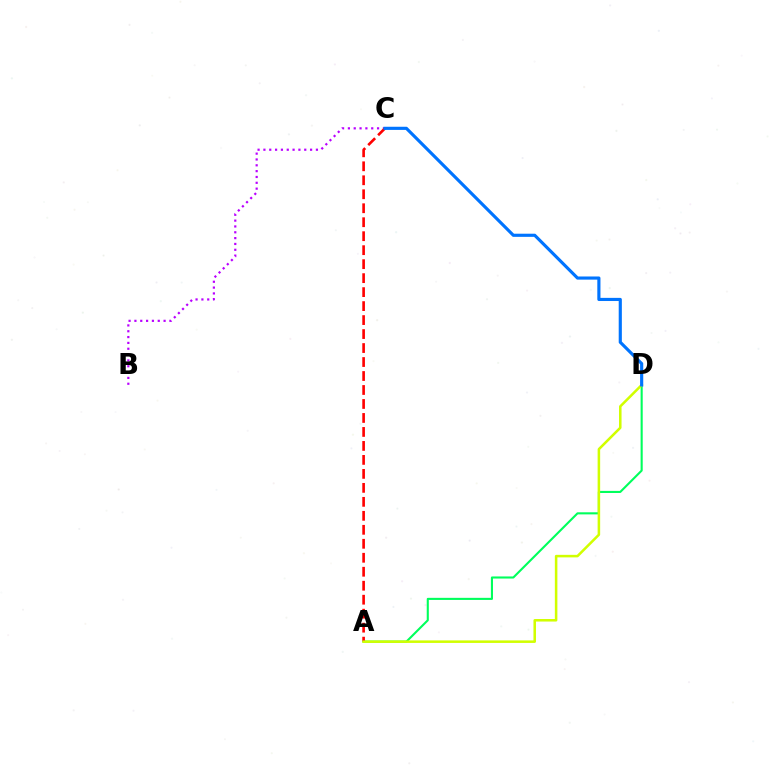{('A', 'D'): [{'color': '#00ff5c', 'line_style': 'solid', 'thickness': 1.51}, {'color': '#d1ff00', 'line_style': 'solid', 'thickness': 1.83}], ('B', 'C'): [{'color': '#b900ff', 'line_style': 'dotted', 'thickness': 1.59}], ('A', 'C'): [{'color': '#ff0000', 'line_style': 'dashed', 'thickness': 1.9}], ('C', 'D'): [{'color': '#0074ff', 'line_style': 'solid', 'thickness': 2.26}]}